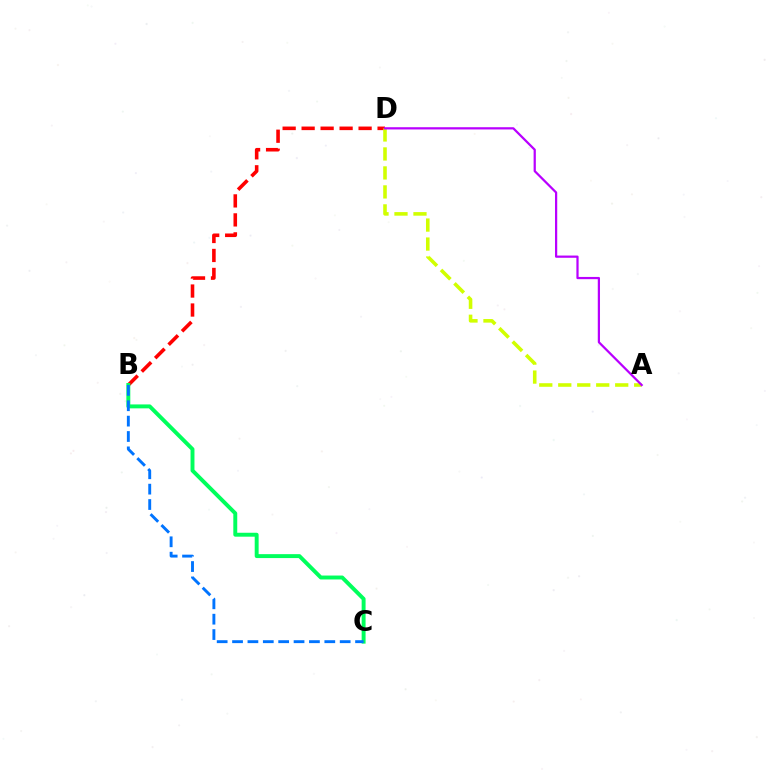{('B', 'D'): [{'color': '#ff0000', 'line_style': 'dashed', 'thickness': 2.58}], ('B', 'C'): [{'color': '#00ff5c', 'line_style': 'solid', 'thickness': 2.83}, {'color': '#0074ff', 'line_style': 'dashed', 'thickness': 2.09}], ('A', 'D'): [{'color': '#d1ff00', 'line_style': 'dashed', 'thickness': 2.58}, {'color': '#b900ff', 'line_style': 'solid', 'thickness': 1.61}]}